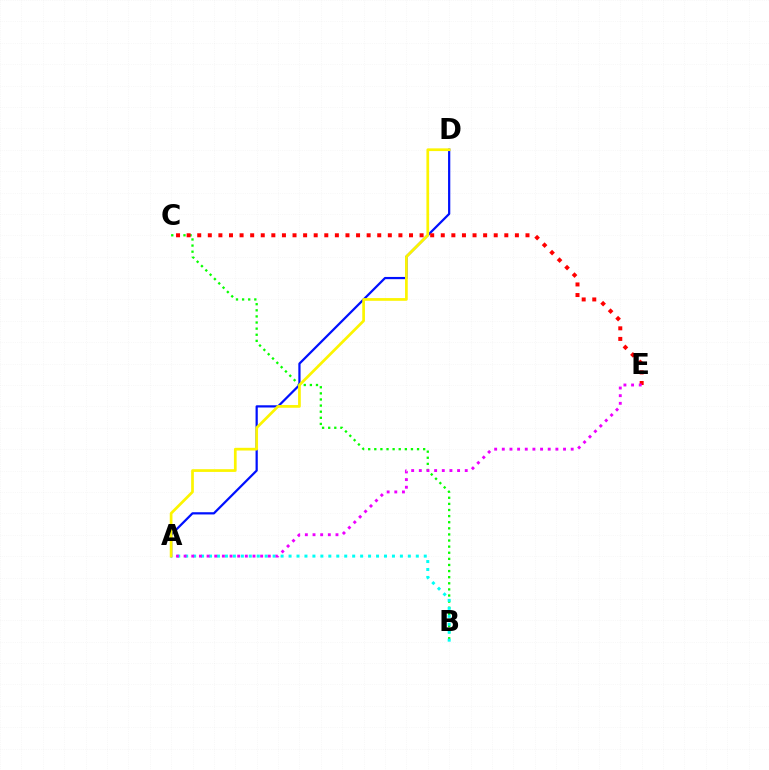{('B', 'C'): [{'color': '#08ff00', 'line_style': 'dotted', 'thickness': 1.66}], ('A', 'D'): [{'color': '#0010ff', 'line_style': 'solid', 'thickness': 1.61}, {'color': '#fcf500', 'line_style': 'solid', 'thickness': 1.95}], ('A', 'B'): [{'color': '#00fff6', 'line_style': 'dotted', 'thickness': 2.16}], ('C', 'E'): [{'color': '#ff0000', 'line_style': 'dotted', 'thickness': 2.88}], ('A', 'E'): [{'color': '#ee00ff', 'line_style': 'dotted', 'thickness': 2.08}]}